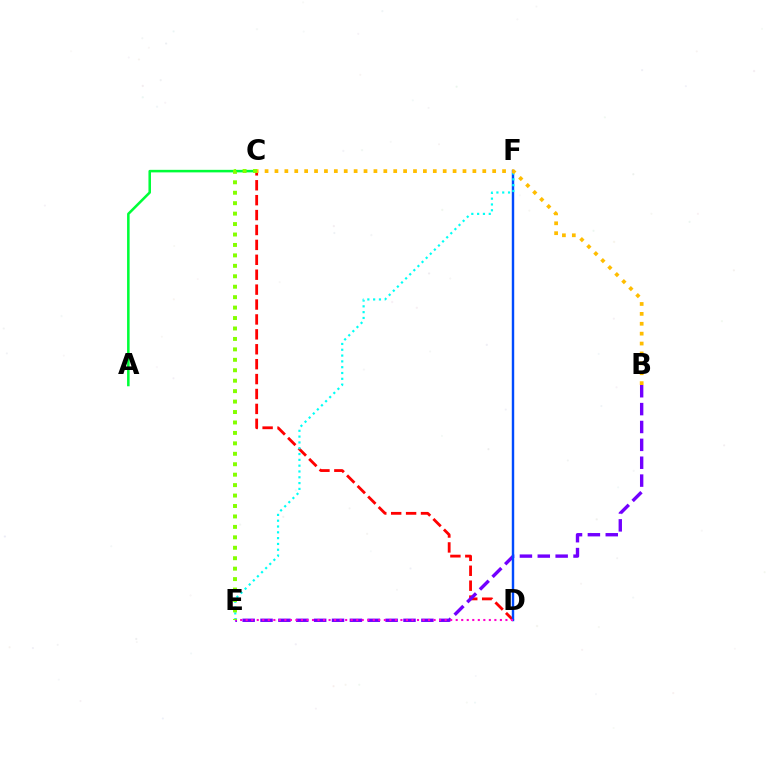{('A', 'C'): [{'color': '#00ff39', 'line_style': 'solid', 'thickness': 1.83}], ('C', 'D'): [{'color': '#ff0000', 'line_style': 'dashed', 'thickness': 2.03}], ('B', 'E'): [{'color': '#7200ff', 'line_style': 'dashed', 'thickness': 2.43}], ('D', 'F'): [{'color': '#004bff', 'line_style': 'solid', 'thickness': 1.74}], ('E', 'F'): [{'color': '#00fff6', 'line_style': 'dotted', 'thickness': 1.58}], ('B', 'C'): [{'color': '#ffbd00', 'line_style': 'dotted', 'thickness': 2.69}], ('D', 'E'): [{'color': '#ff00cf', 'line_style': 'dotted', 'thickness': 1.5}], ('C', 'E'): [{'color': '#84ff00', 'line_style': 'dotted', 'thickness': 2.84}]}